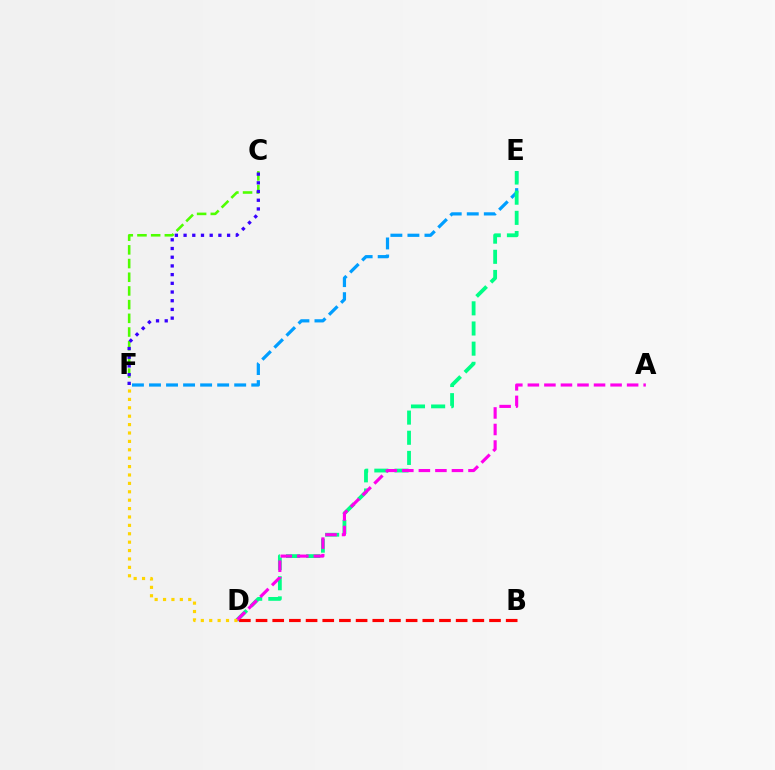{('E', 'F'): [{'color': '#009eff', 'line_style': 'dashed', 'thickness': 2.32}], ('C', 'F'): [{'color': '#4fff00', 'line_style': 'dashed', 'thickness': 1.86}, {'color': '#3700ff', 'line_style': 'dotted', 'thickness': 2.36}], ('D', 'E'): [{'color': '#00ff86', 'line_style': 'dashed', 'thickness': 2.74}], ('B', 'D'): [{'color': '#ff0000', 'line_style': 'dashed', 'thickness': 2.27}], ('A', 'D'): [{'color': '#ff00ed', 'line_style': 'dashed', 'thickness': 2.25}], ('D', 'F'): [{'color': '#ffd500', 'line_style': 'dotted', 'thickness': 2.28}]}